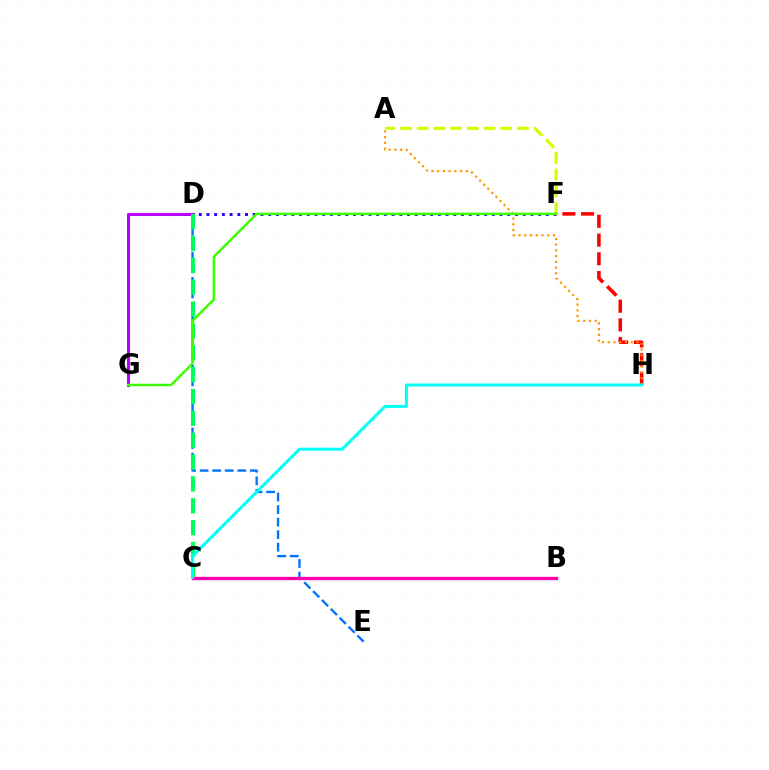{('D', 'F'): [{'color': '#2500ff', 'line_style': 'dotted', 'thickness': 2.1}], ('A', 'F'): [{'color': '#d1ff00', 'line_style': 'dashed', 'thickness': 2.27}], ('F', 'H'): [{'color': '#ff0000', 'line_style': 'dashed', 'thickness': 2.55}], ('A', 'H'): [{'color': '#ff9400', 'line_style': 'dotted', 'thickness': 1.56}], ('D', 'E'): [{'color': '#0074ff', 'line_style': 'dashed', 'thickness': 1.7}], ('D', 'G'): [{'color': '#b900ff', 'line_style': 'solid', 'thickness': 2.21}], ('C', 'D'): [{'color': '#00ff5c', 'line_style': 'dashed', 'thickness': 2.97}], ('F', 'G'): [{'color': '#3dff00', 'line_style': 'solid', 'thickness': 1.81}], ('B', 'C'): [{'color': '#ff00ac', 'line_style': 'solid', 'thickness': 2.39}], ('C', 'H'): [{'color': '#00fff6', 'line_style': 'solid', 'thickness': 2.13}]}